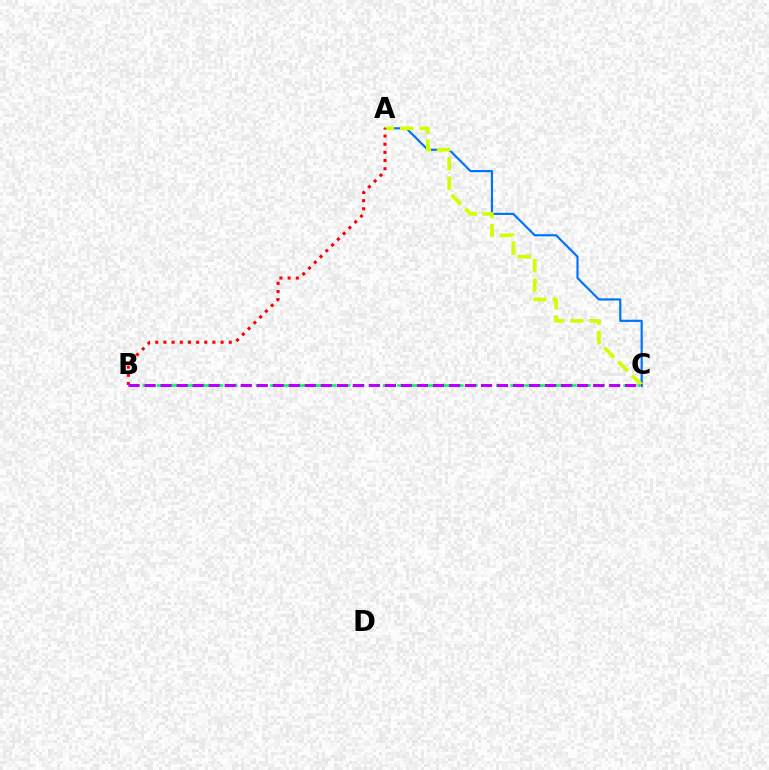{('A', 'C'): [{'color': '#0074ff', 'line_style': 'solid', 'thickness': 1.58}, {'color': '#d1ff00', 'line_style': 'dashed', 'thickness': 2.64}], ('B', 'C'): [{'color': '#00ff5c', 'line_style': 'dashed', 'thickness': 1.92}, {'color': '#b900ff', 'line_style': 'dashed', 'thickness': 2.18}], ('A', 'B'): [{'color': '#ff0000', 'line_style': 'dotted', 'thickness': 2.22}]}